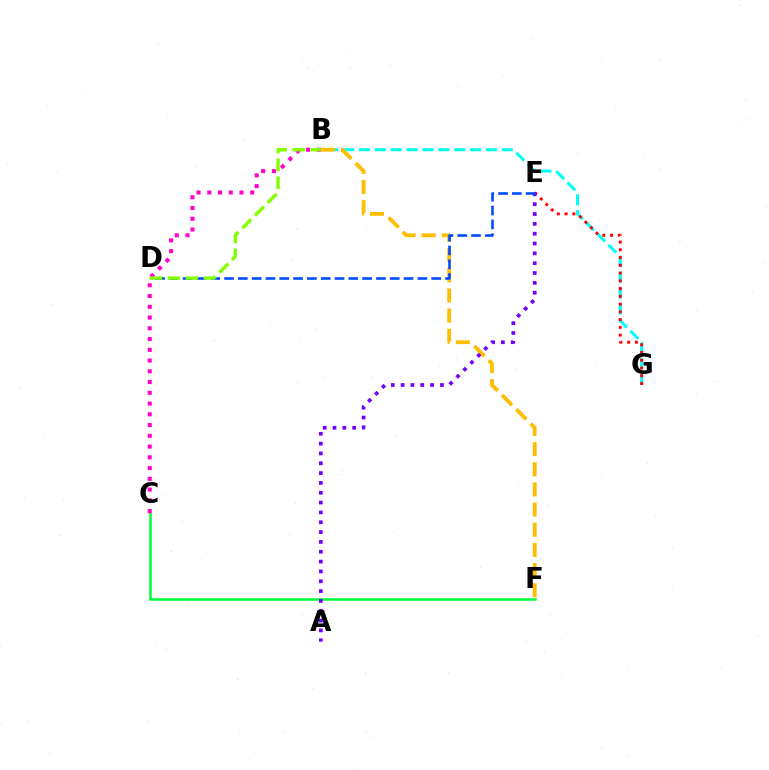{('B', 'G'): [{'color': '#00fff6', 'line_style': 'dashed', 'thickness': 2.16}], ('B', 'F'): [{'color': '#ffbd00', 'line_style': 'dashed', 'thickness': 2.74}], ('E', 'G'): [{'color': '#ff0000', 'line_style': 'dotted', 'thickness': 2.11}], ('C', 'F'): [{'color': '#00ff39', 'line_style': 'solid', 'thickness': 1.83}], ('A', 'E'): [{'color': '#7200ff', 'line_style': 'dotted', 'thickness': 2.67}], ('D', 'E'): [{'color': '#004bff', 'line_style': 'dashed', 'thickness': 1.88}], ('B', 'C'): [{'color': '#ff00cf', 'line_style': 'dotted', 'thickness': 2.92}], ('B', 'D'): [{'color': '#84ff00', 'line_style': 'dashed', 'thickness': 2.44}]}